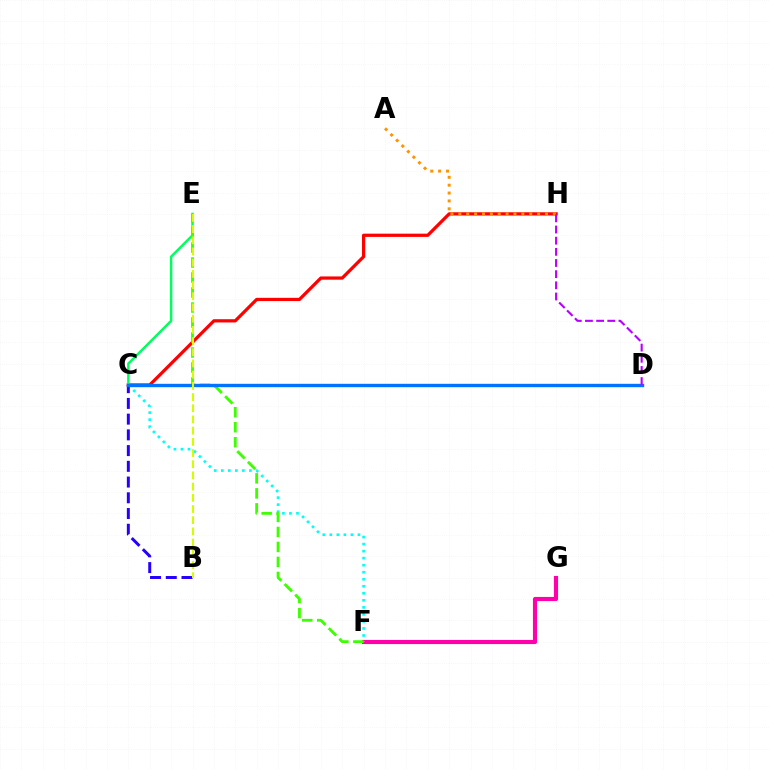{('C', 'H'): [{'color': '#ff0000', 'line_style': 'solid', 'thickness': 2.33}], ('F', 'G'): [{'color': '#ff00ac', 'line_style': 'solid', 'thickness': 2.97}], ('A', 'H'): [{'color': '#ff9400', 'line_style': 'dotted', 'thickness': 2.14}], ('C', 'F'): [{'color': '#00fff6', 'line_style': 'dotted', 'thickness': 1.91}], ('B', 'C'): [{'color': '#2500ff', 'line_style': 'dashed', 'thickness': 2.14}], ('C', 'E'): [{'color': '#00ff5c', 'line_style': 'solid', 'thickness': 1.74}], ('E', 'F'): [{'color': '#3dff00', 'line_style': 'dashed', 'thickness': 2.04}], ('C', 'D'): [{'color': '#0074ff', 'line_style': 'solid', 'thickness': 2.44}], ('B', 'E'): [{'color': '#d1ff00', 'line_style': 'dashed', 'thickness': 1.52}], ('D', 'H'): [{'color': '#b900ff', 'line_style': 'dashed', 'thickness': 1.52}]}